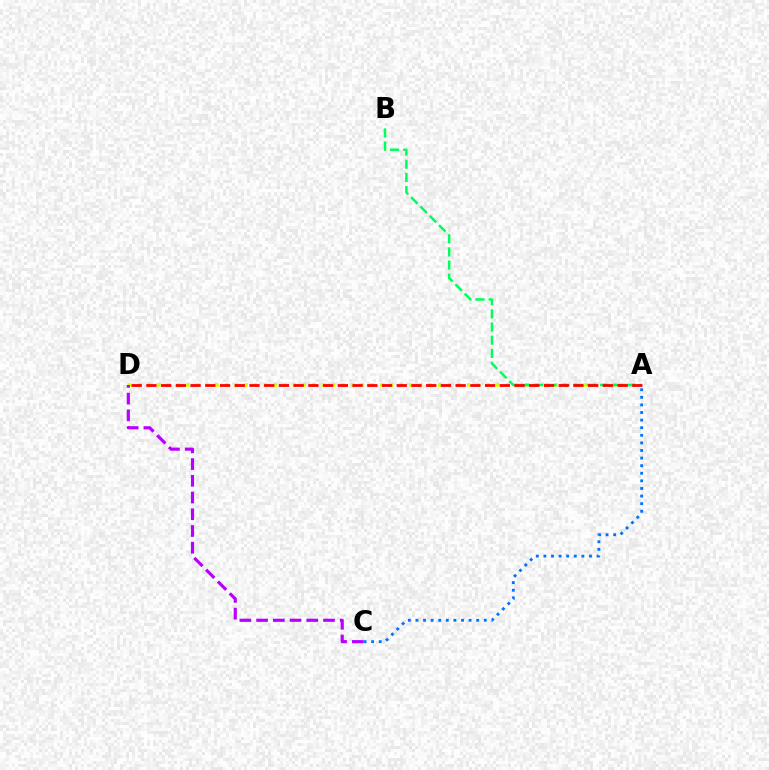{('A', 'D'): [{'color': '#d1ff00', 'line_style': 'dotted', 'thickness': 2.63}, {'color': '#ff0000', 'line_style': 'dashed', 'thickness': 2.0}], ('C', 'D'): [{'color': '#b900ff', 'line_style': 'dashed', 'thickness': 2.27}], ('A', 'C'): [{'color': '#0074ff', 'line_style': 'dotted', 'thickness': 2.06}], ('A', 'B'): [{'color': '#00ff5c', 'line_style': 'dashed', 'thickness': 1.79}]}